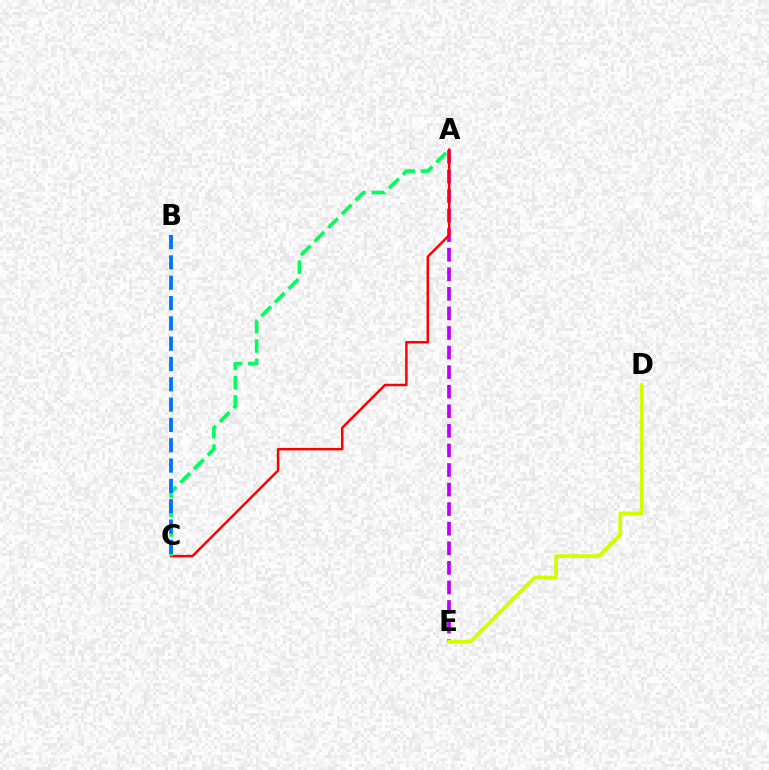{('A', 'E'): [{'color': '#b900ff', 'line_style': 'dashed', 'thickness': 2.66}], ('A', 'C'): [{'color': '#ff0000', 'line_style': 'solid', 'thickness': 1.78}, {'color': '#00ff5c', 'line_style': 'dashed', 'thickness': 2.63}], ('D', 'E'): [{'color': '#d1ff00', 'line_style': 'solid', 'thickness': 2.73}], ('B', 'C'): [{'color': '#0074ff', 'line_style': 'dashed', 'thickness': 2.76}]}